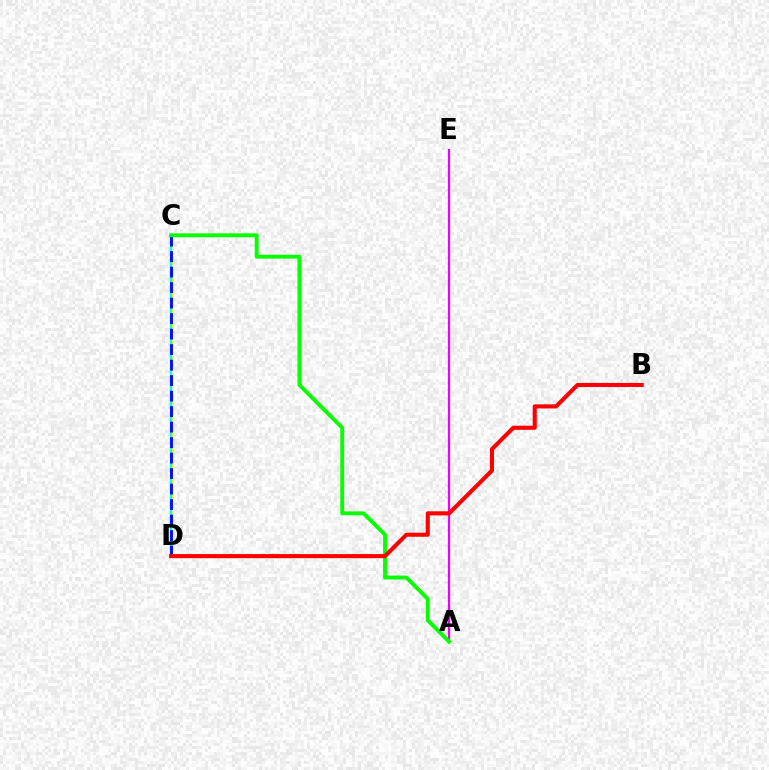{('C', 'D'): [{'color': '#fcf500', 'line_style': 'dashed', 'thickness': 2.35}, {'color': '#00fff6', 'line_style': 'solid', 'thickness': 1.62}, {'color': '#0010ff', 'line_style': 'dashed', 'thickness': 2.11}], ('A', 'E'): [{'color': '#ee00ff', 'line_style': 'solid', 'thickness': 1.61}], ('A', 'C'): [{'color': '#08ff00', 'line_style': 'solid', 'thickness': 2.79}], ('B', 'D'): [{'color': '#ff0000', 'line_style': 'solid', 'thickness': 2.94}]}